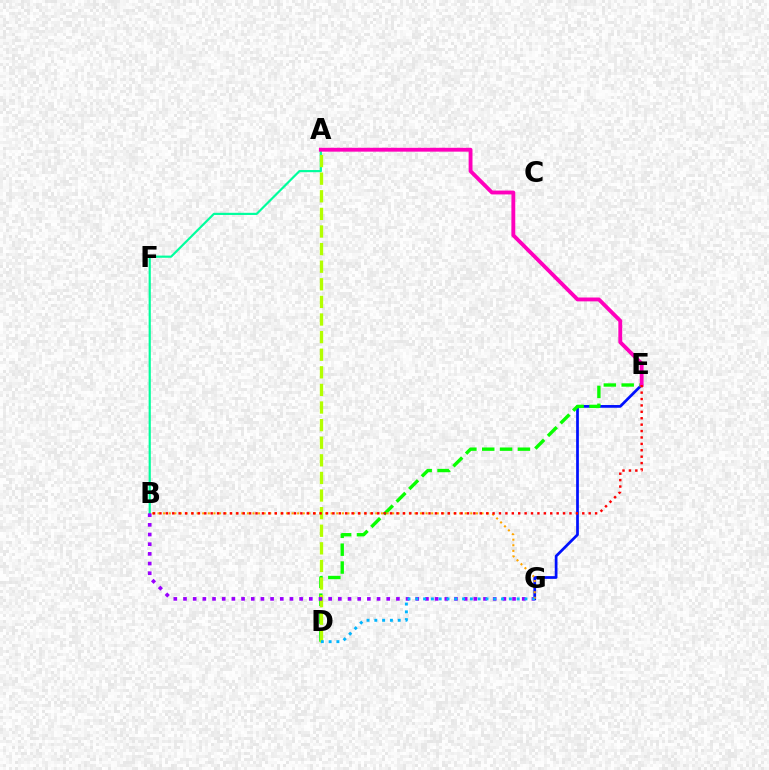{('A', 'B'): [{'color': '#00ff9d', 'line_style': 'solid', 'thickness': 1.57}], ('E', 'G'): [{'color': '#0010ff', 'line_style': 'solid', 'thickness': 1.96}], ('D', 'E'): [{'color': '#08ff00', 'line_style': 'dashed', 'thickness': 2.43}], ('A', 'D'): [{'color': '#b3ff00', 'line_style': 'dashed', 'thickness': 2.39}], ('A', 'E'): [{'color': '#ff00bd', 'line_style': 'solid', 'thickness': 2.78}], ('B', 'G'): [{'color': '#9b00ff', 'line_style': 'dotted', 'thickness': 2.63}, {'color': '#ffa500', 'line_style': 'dotted', 'thickness': 1.52}], ('B', 'E'): [{'color': '#ff0000', 'line_style': 'dotted', 'thickness': 1.74}], ('D', 'G'): [{'color': '#00b5ff', 'line_style': 'dotted', 'thickness': 2.12}]}